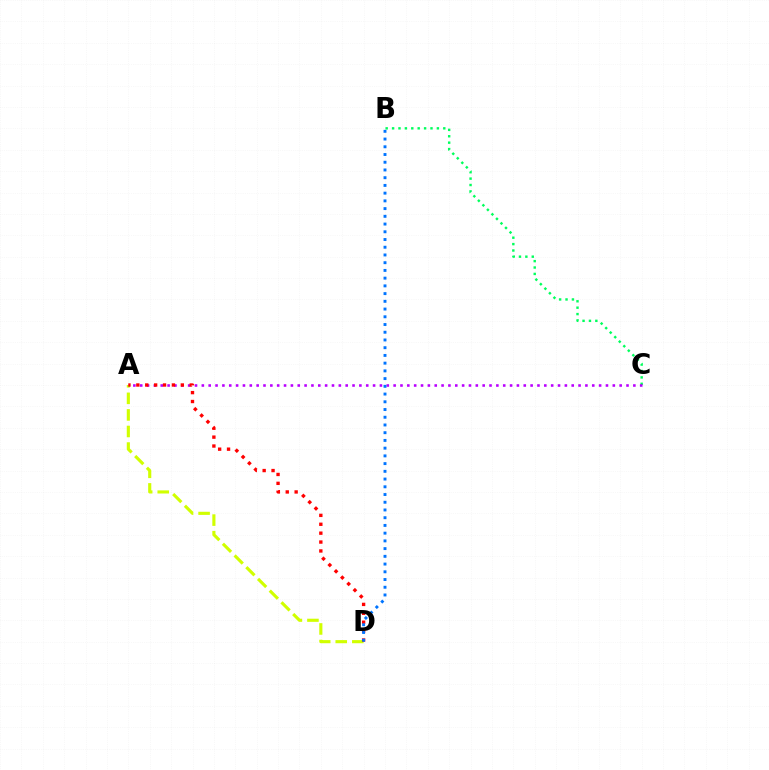{('A', 'D'): [{'color': '#d1ff00', 'line_style': 'dashed', 'thickness': 2.25}, {'color': '#ff0000', 'line_style': 'dotted', 'thickness': 2.42}], ('B', 'C'): [{'color': '#00ff5c', 'line_style': 'dotted', 'thickness': 1.74}], ('A', 'C'): [{'color': '#b900ff', 'line_style': 'dotted', 'thickness': 1.86}], ('B', 'D'): [{'color': '#0074ff', 'line_style': 'dotted', 'thickness': 2.1}]}